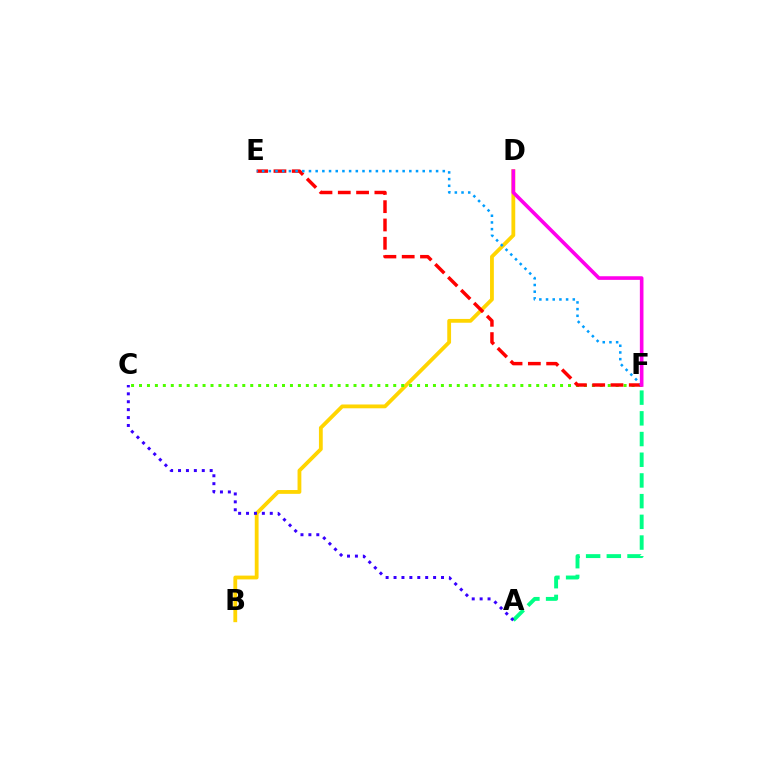{('B', 'D'): [{'color': '#ffd500', 'line_style': 'solid', 'thickness': 2.74}], ('A', 'F'): [{'color': '#00ff86', 'line_style': 'dashed', 'thickness': 2.81}], ('C', 'F'): [{'color': '#4fff00', 'line_style': 'dotted', 'thickness': 2.16}], ('E', 'F'): [{'color': '#ff0000', 'line_style': 'dashed', 'thickness': 2.49}, {'color': '#009eff', 'line_style': 'dotted', 'thickness': 1.82}], ('A', 'C'): [{'color': '#3700ff', 'line_style': 'dotted', 'thickness': 2.15}], ('D', 'F'): [{'color': '#ff00ed', 'line_style': 'solid', 'thickness': 2.61}]}